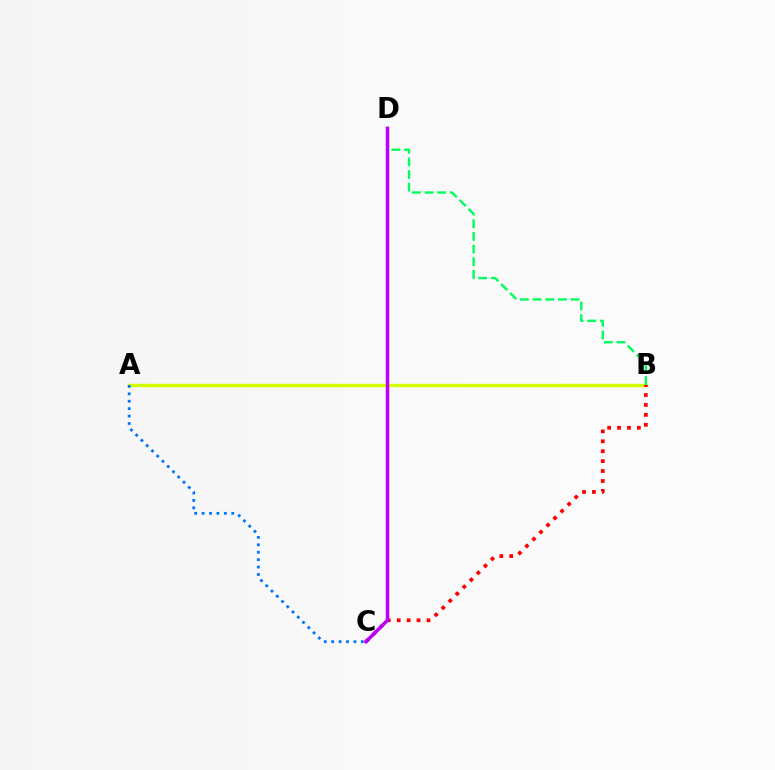{('A', 'B'): [{'color': '#d1ff00', 'line_style': 'solid', 'thickness': 2.46}], ('B', 'D'): [{'color': '#00ff5c', 'line_style': 'dashed', 'thickness': 1.72}], ('A', 'C'): [{'color': '#0074ff', 'line_style': 'dotted', 'thickness': 2.01}], ('B', 'C'): [{'color': '#ff0000', 'line_style': 'dotted', 'thickness': 2.7}], ('C', 'D'): [{'color': '#b900ff', 'line_style': 'solid', 'thickness': 2.52}]}